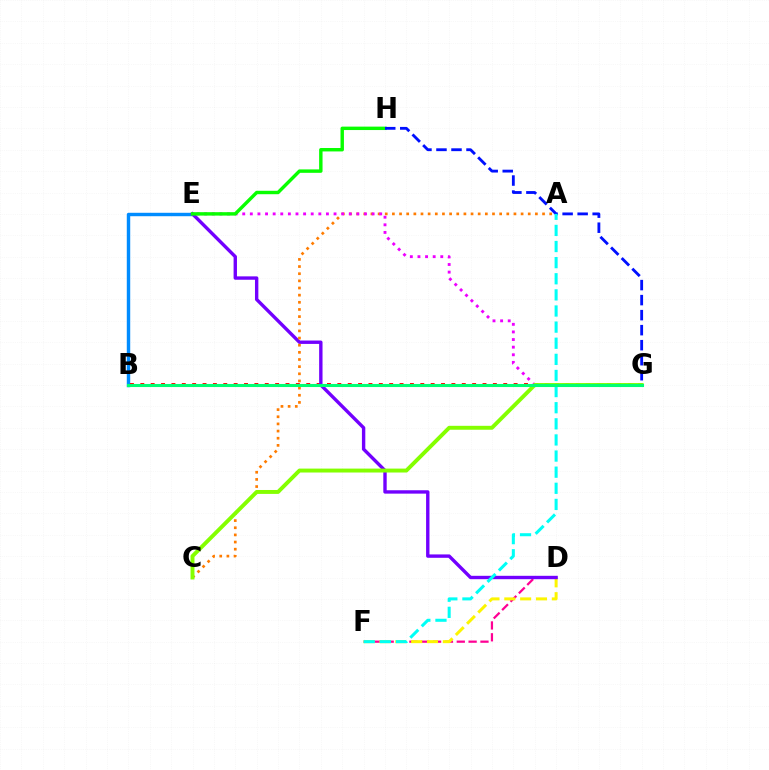{('B', 'E'): [{'color': '#008cff', 'line_style': 'solid', 'thickness': 2.47}], ('D', 'F'): [{'color': '#ff0094', 'line_style': 'dashed', 'thickness': 1.61}, {'color': '#fcf500', 'line_style': 'dashed', 'thickness': 2.15}], ('B', 'G'): [{'color': '#ff0000', 'line_style': 'dotted', 'thickness': 2.82}, {'color': '#00ff74', 'line_style': 'solid', 'thickness': 2.22}], ('D', 'E'): [{'color': '#7200ff', 'line_style': 'solid', 'thickness': 2.44}], ('A', 'C'): [{'color': '#ff7c00', 'line_style': 'dotted', 'thickness': 1.94}], ('E', 'G'): [{'color': '#ee00ff', 'line_style': 'dotted', 'thickness': 2.07}], ('E', 'H'): [{'color': '#08ff00', 'line_style': 'solid', 'thickness': 2.46}], ('G', 'H'): [{'color': '#0010ff', 'line_style': 'dashed', 'thickness': 2.04}], ('C', 'G'): [{'color': '#84ff00', 'line_style': 'solid', 'thickness': 2.82}], ('A', 'F'): [{'color': '#00fff6', 'line_style': 'dashed', 'thickness': 2.19}]}